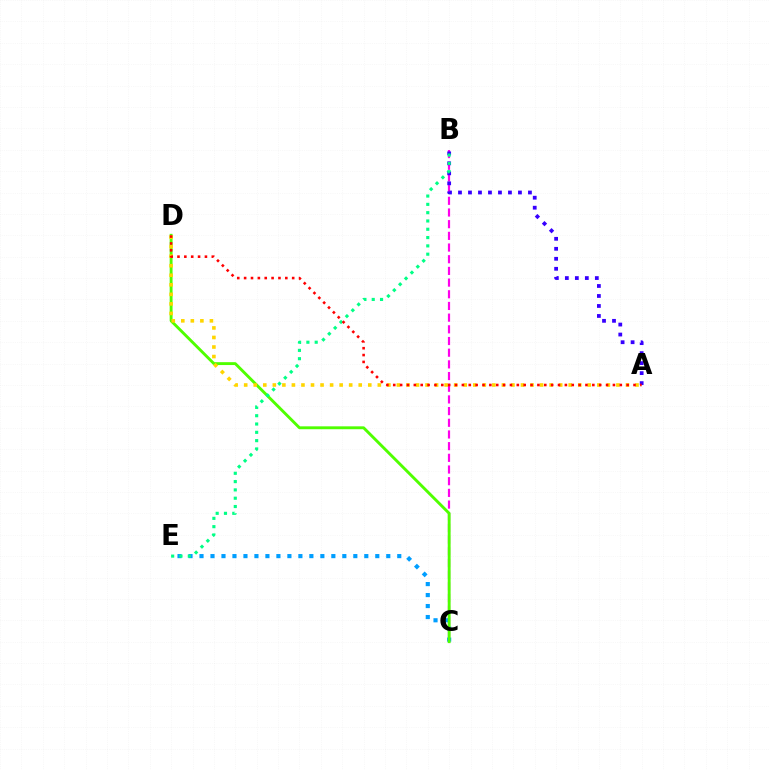{('C', 'E'): [{'color': '#009eff', 'line_style': 'dotted', 'thickness': 2.99}], ('B', 'C'): [{'color': '#ff00ed', 'line_style': 'dashed', 'thickness': 1.59}], ('C', 'D'): [{'color': '#4fff00', 'line_style': 'solid', 'thickness': 2.08}], ('A', 'B'): [{'color': '#3700ff', 'line_style': 'dotted', 'thickness': 2.72}], ('B', 'E'): [{'color': '#00ff86', 'line_style': 'dotted', 'thickness': 2.26}], ('A', 'D'): [{'color': '#ffd500', 'line_style': 'dotted', 'thickness': 2.59}, {'color': '#ff0000', 'line_style': 'dotted', 'thickness': 1.87}]}